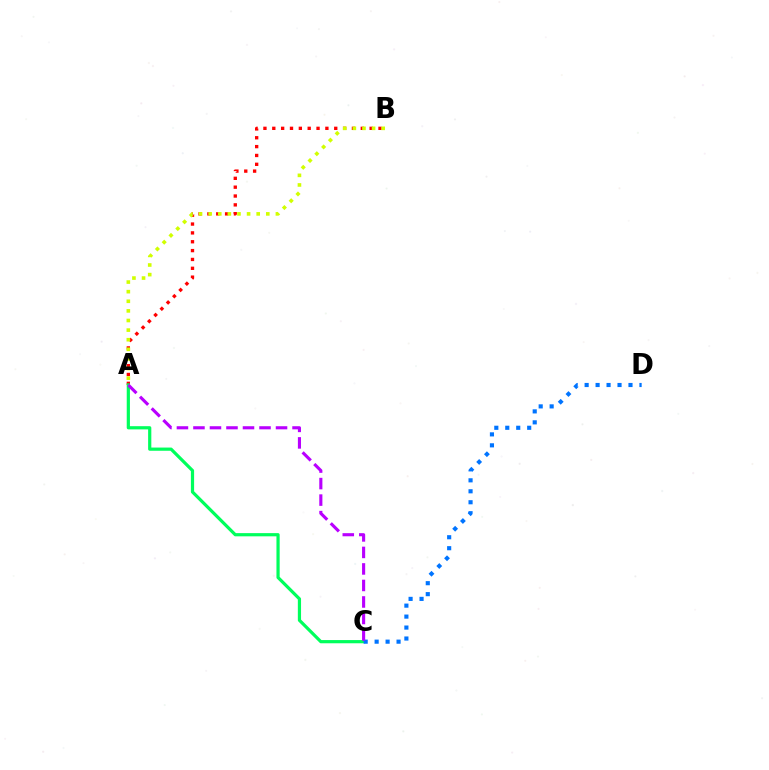{('A', 'B'): [{'color': '#ff0000', 'line_style': 'dotted', 'thickness': 2.4}, {'color': '#d1ff00', 'line_style': 'dotted', 'thickness': 2.61}], ('A', 'C'): [{'color': '#00ff5c', 'line_style': 'solid', 'thickness': 2.31}, {'color': '#b900ff', 'line_style': 'dashed', 'thickness': 2.24}], ('C', 'D'): [{'color': '#0074ff', 'line_style': 'dotted', 'thickness': 2.98}]}